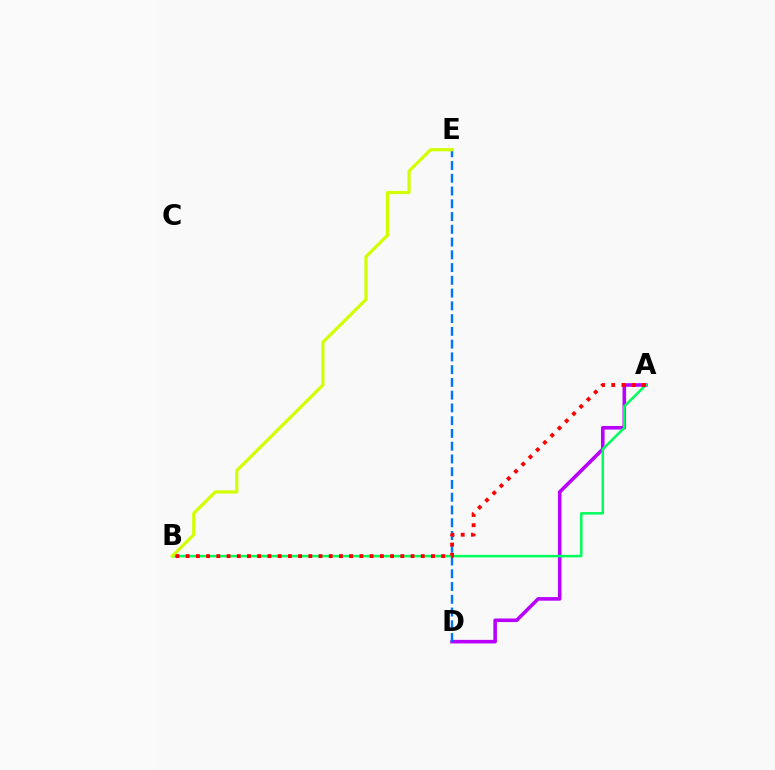{('A', 'D'): [{'color': '#b900ff', 'line_style': 'solid', 'thickness': 2.59}], ('A', 'B'): [{'color': '#00ff5c', 'line_style': 'solid', 'thickness': 1.81}, {'color': '#ff0000', 'line_style': 'dotted', 'thickness': 2.78}], ('D', 'E'): [{'color': '#0074ff', 'line_style': 'dashed', 'thickness': 1.73}], ('B', 'E'): [{'color': '#d1ff00', 'line_style': 'solid', 'thickness': 2.29}]}